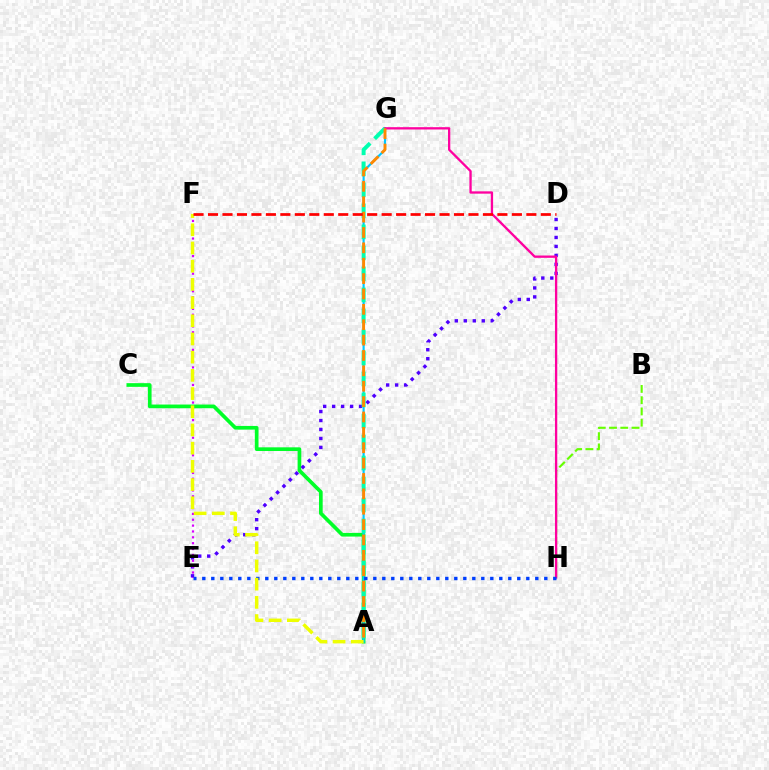{('A', 'C'): [{'color': '#00ff27', 'line_style': 'solid', 'thickness': 2.66}], ('D', 'E'): [{'color': '#4f00ff', 'line_style': 'dotted', 'thickness': 2.44}], ('A', 'G'): [{'color': '#00c7ff', 'line_style': 'solid', 'thickness': 1.54}, {'color': '#00ffaf', 'line_style': 'dashed', 'thickness': 2.85}, {'color': '#ff8800', 'line_style': 'dashed', 'thickness': 2.09}], ('B', 'H'): [{'color': '#66ff00', 'line_style': 'dashed', 'thickness': 1.53}], ('G', 'H'): [{'color': '#ff00a0', 'line_style': 'solid', 'thickness': 1.66}], ('E', 'F'): [{'color': '#d600ff', 'line_style': 'dotted', 'thickness': 1.59}], ('E', 'H'): [{'color': '#003fff', 'line_style': 'dotted', 'thickness': 2.45}], ('A', 'F'): [{'color': '#eeff00', 'line_style': 'dashed', 'thickness': 2.47}], ('D', 'F'): [{'color': '#ff0000', 'line_style': 'dashed', 'thickness': 1.97}]}